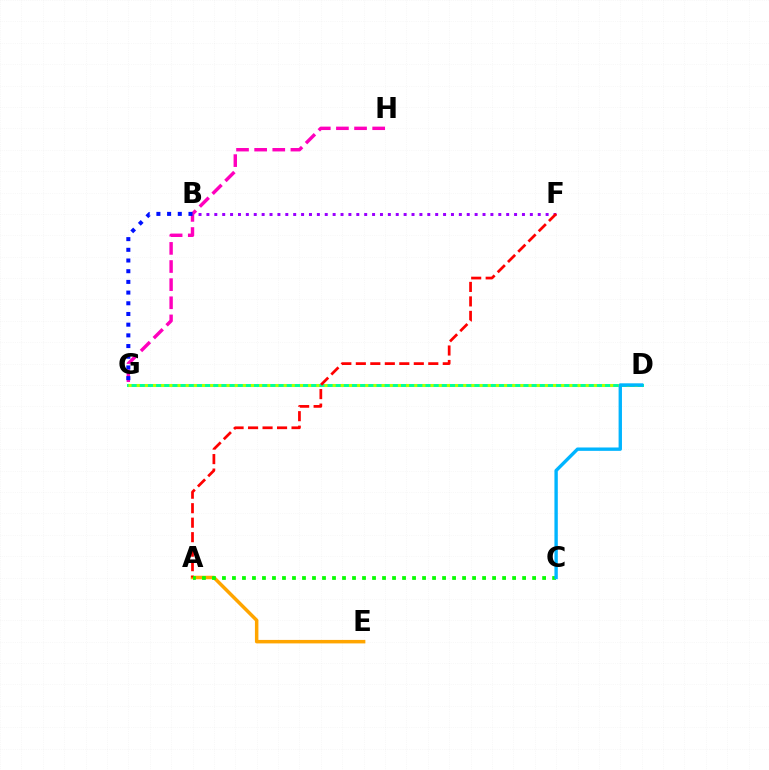{('G', 'H'): [{'color': '#ff00bd', 'line_style': 'dashed', 'thickness': 2.46}], ('D', 'G'): [{'color': '#00ff9d', 'line_style': 'solid', 'thickness': 2.13}, {'color': '#b3ff00', 'line_style': 'dotted', 'thickness': 2.22}], ('B', 'G'): [{'color': '#0010ff', 'line_style': 'dotted', 'thickness': 2.91}], ('B', 'F'): [{'color': '#9b00ff', 'line_style': 'dotted', 'thickness': 2.14}], ('A', 'E'): [{'color': '#ffa500', 'line_style': 'solid', 'thickness': 2.51}], ('A', 'F'): [{'color': '#ff0000', 'line_style': 'dashed', 'thickness': 1.97}], ('A', 'C'): [{'color': '#08ff00', 'line_style': 'dotted', 'thickness': 2.72}], ('C', 'D'): [{'color': '#00b5ff', 'line_style': 'solid', 'thickness': 2.43}]}